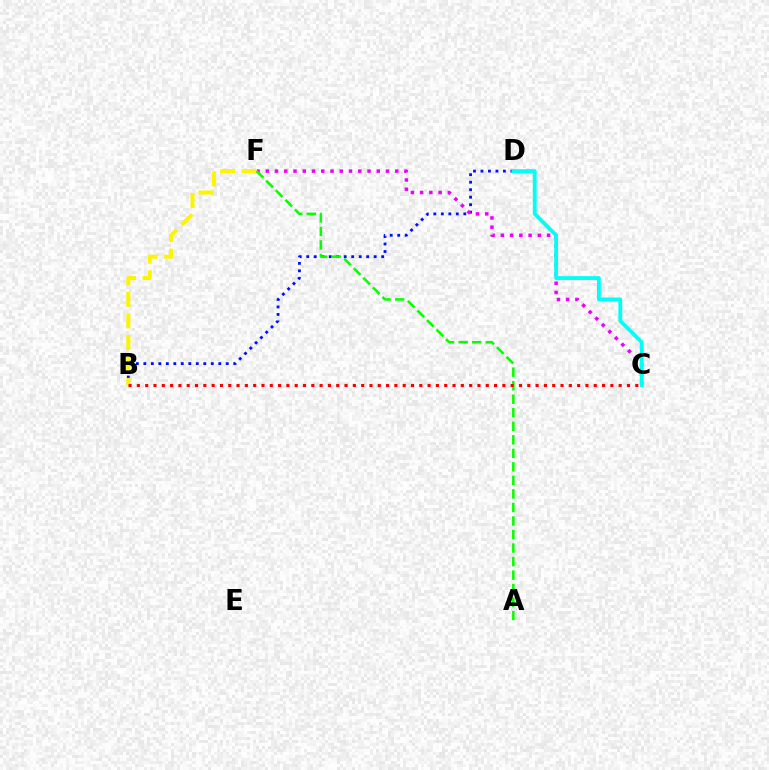{('B', 'D'): [{'color': '#0010ff', 'line_style': 'dotted', 'thickness': 2.04}], ('C', 'F'): [{'color': '#ee00ff', 'line_style': 'dotted', 'thickness': 2.51}], ('B', 'F'): [{'color': '#fcf500', 'line_style': 'dashed', 'thickness': 2.92}], ('A', 'F'): [{'color': '#08ff00', 'line_style': 'dashed', 'thickness': 1.84}], ('B', 'C'): [{'color': '#ff0000', 'line_style': 'dotted', 'thickness': 2.26}], ('C', 'D'): [{'color': '#00fff6', 'line_style': 'solid', 'thickness': 2.76}]}